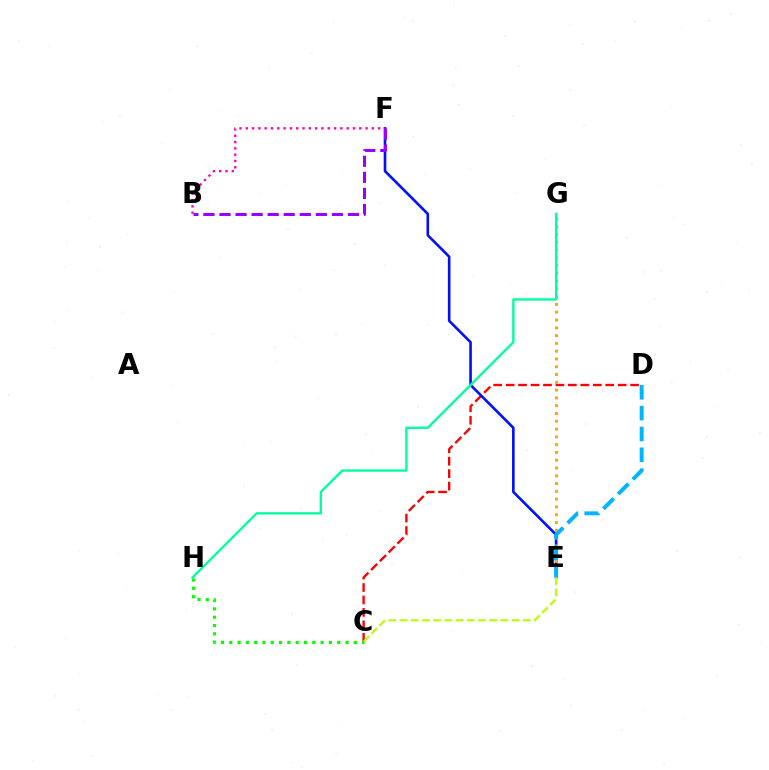{('C', 'H'): [{'color': '#08ff00', 'line_style': 'dotted', 'thickness': 2.26}], ('C', 'D'): [{'color': '#ff0000', 'line_style': 'dashed', 'thickness': 1.69}], ('E', 'F'): [{'color': '#0010ff', 'line_style': 'solid', 'thickness': 1.88}], ('E', 'G'): [{'color': '#ffa500', 'line_style': 'dotted', 'thickness': 2.12}], ('B', 'F'): [{'color': '#9b00ff', 'line_style': 'dashed', 'thickness': 2.18}, {'color': '#ff00bd', 'line_style': 'dotted', 'thickness': 1.71}], ('D', 'E'): [{'color': '#00b5ff', 'line_style': 'dashed', 'thickness': 2.83}], ('C', 'E'): [{'color': '#b3ff00', 'line_style': 'dashed', 'thickness': 1.52}], ('G', 'H'): [{'color': '#00ff9d', 'line_style': 'solid', 'thickness': 1.69}]}